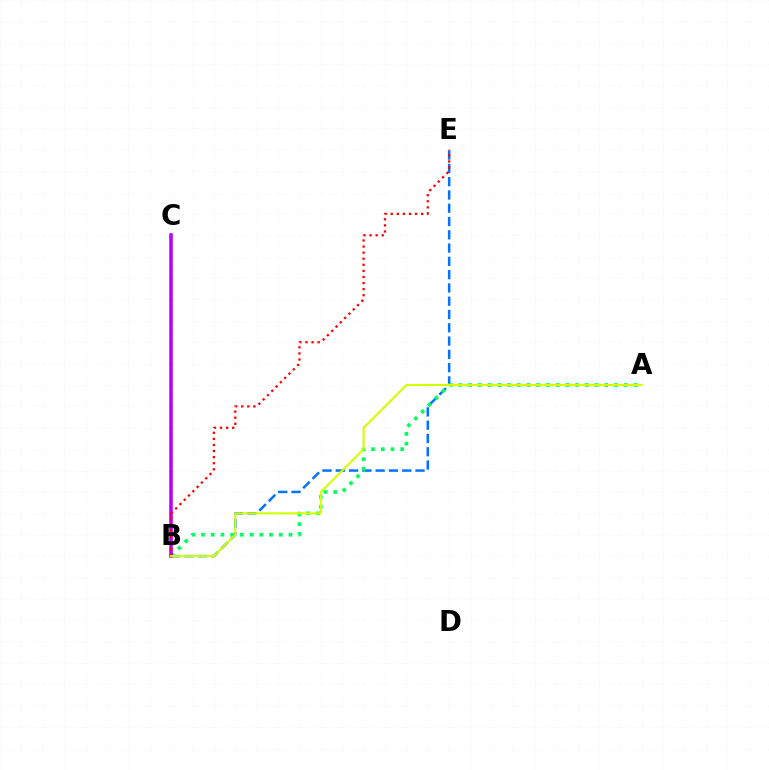{('B', 'E'): [{'color': '#0074ff', 'line_style': 'dashed', 'thickness': 1.8}, {'color': '#ff0000', 'line_style': 'dotted', 'thickness': 1.65}], ('A', 'B'): [{'color': '#00ff5c', 'line_style': 'dotted', 'thickness': 2.64}, {'color': '#d1ff00', 'line_style': 'solid', 'thickness': 1.51}], ('B', 'C'): [{'color': '#b900ff', 'line_style': 'solid', 'thickness': 2.56}]}